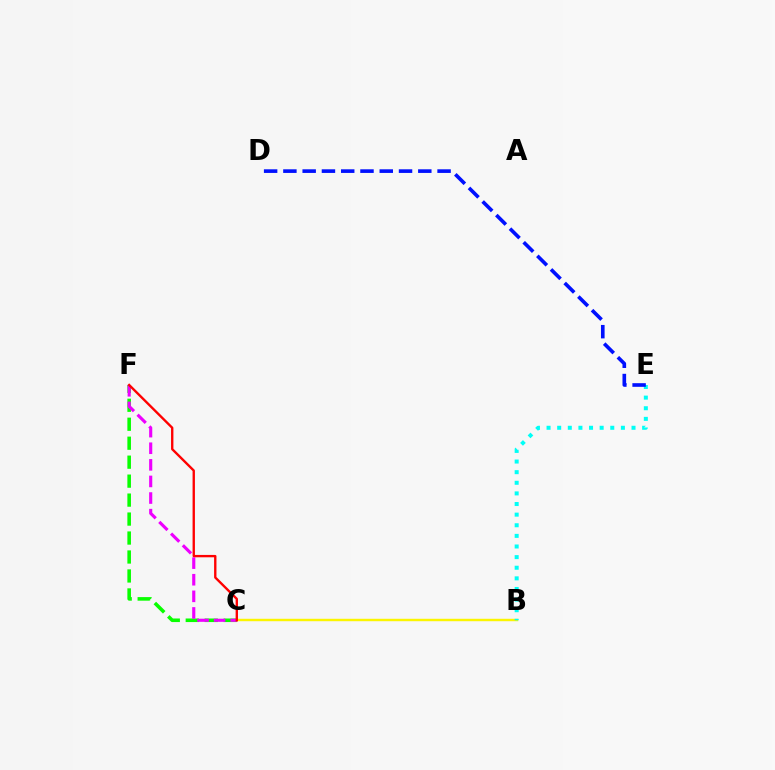{('C', 'F'): [{'color': '#08ff00', 'line_style': 'dashed', 'thickness': 2.58}, {'color': '#ee00ff', 'line_style': 'dashed', 'thickness': 2.26}, {'color': '#ff0000', 'line_style': 'solid', 'thickness': 1.7}], ('B', 'C'): [{'color': '#fcf500', 'line_style': 'solid', 'thickness': 1.76}], ('B', 'E'): [{'color': '#00fff6', 'line_style': 'dotted', 'thickness': 2.89}], ('D', 'E'): [{'color': '#0010ff', 'line_style': 'dashed', 'thickness': 2.62}]}